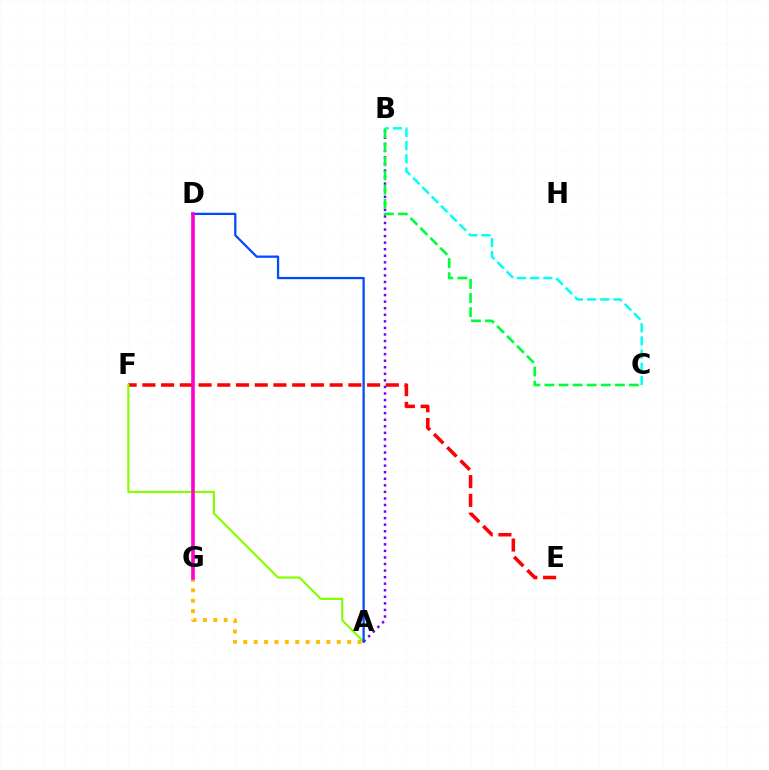{('B', 'C'): [{'color': '#00fff6', 'line_style': 'dashed', 'thickness': 1.79}, {'color': '#00ff39', 'line_style': 'dashed', 'thickness': 1.91}], ('E', 'F'): [{'color': '#ff0000', 'line_style': 'dashed', 'thickness': 2.54}], ('A', 'G'): [{'color': '#ffbd00', 'line_style': 'dotted', 'thickness': 2.82}], ('A', 'F'): [{'color': '#84ff00', 'line_style': 'solid', 'thickness': 1.57}], ('A', 'B'): [{'color': '#7200ff', 'line_style': 'dotted', 'thickness': 1.78}], ('A', 'D'): [{'color': '#004bff', 'line_style': 'solid', 'thickness': 1.63}], ('D', 'G'): [{'color': '#ff00cf', 'line_style': 'solid', 'thickness': 2.61}]}